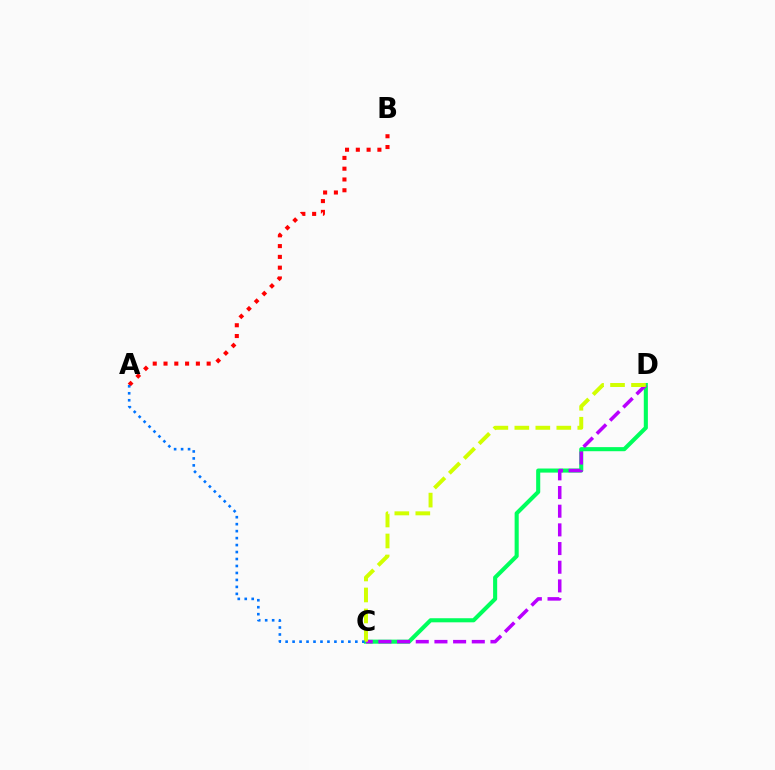{('C', 'D'): [{'color': '#00ff5c', 'line_style': 'solid', 'thickness': 2.94}, {'color': '#b900ff', 'line_style': 'dashed', 'thickness': 2.54}, {'color': '#d1ff00', 'line_style': 'dashed', 'thickness': 2.85}], ('A', 'B'): [{'color': '#ff0000', 'line_style': 'dotted', 'thickness': 2.93}], ('A', 'C'): [{'color': '#0074ff', 'line_style': 'dotted', 'thickness': 1.89}]}